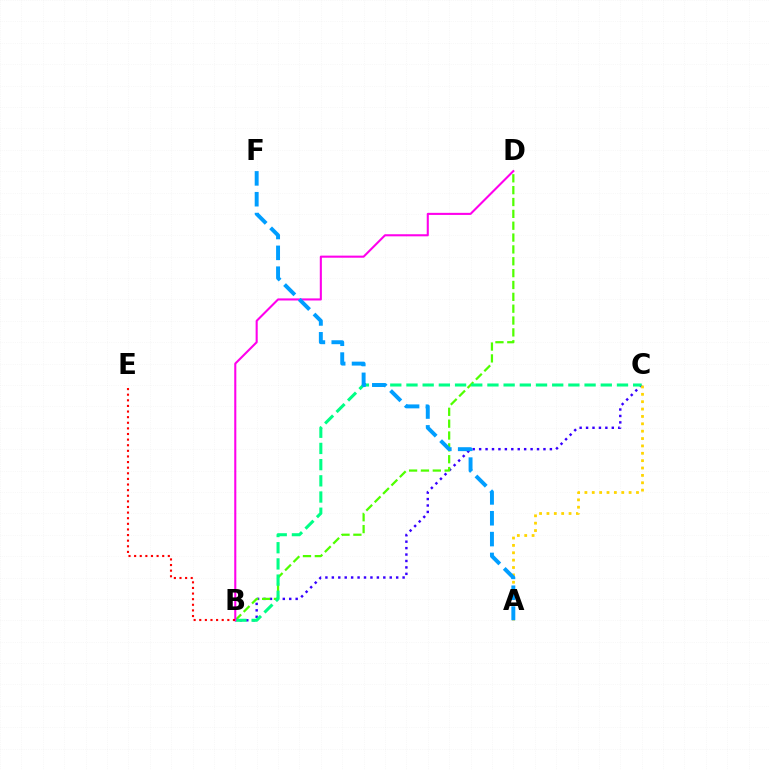{('B', 'C'): [{'color': '#3700ff', 'line_style': 'dotted', 'thickness': 1.75}, {'color': '#00ff86', 'line_style': 'dashed', 'thickness': 2.2}], ('B', 'D'): [{'color': '#4fff00', 'line_style': 'dashed', 'thickness': 1.61}, {'color': '#ff00ed', 'line_style': 'solid', 'thickness': 1.5}], ('A', 'C'): [{'color': '#ffd500', 'line_style': 'dotted', 'thickness': 2.0}], ('A', 'F'): [{'color': '#009eff', 'line_style': 'dashed', 'thickness': 2.83}], ('B', 'E'): [{'color': '#ff0000', 'line_style': 'dotted', 'thickness': 1.53}]}